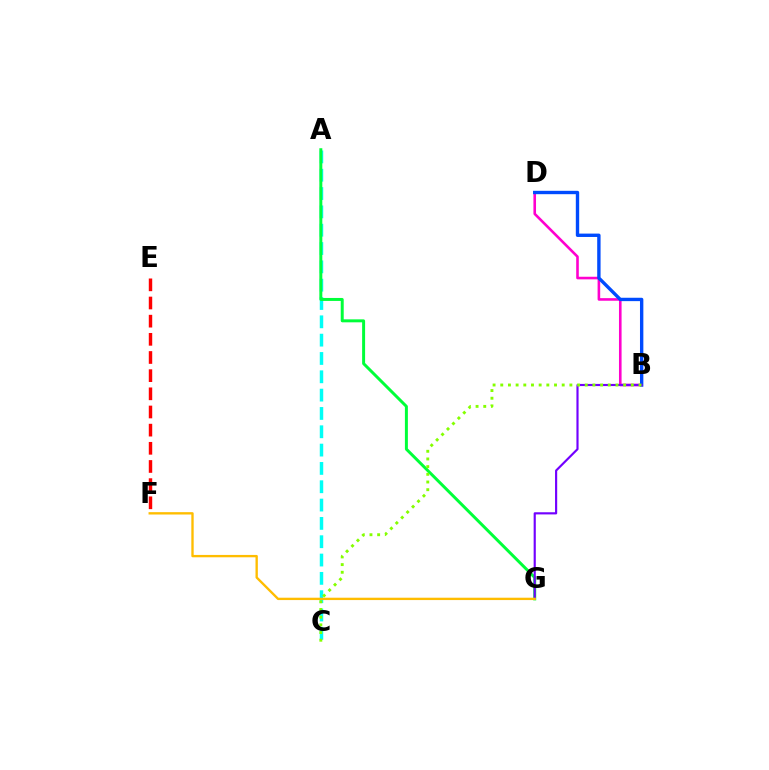{('A', 'C'): [{'color': '#00fff6', 'line_style': 'dashed', 'thickness': 2.49}], ('B', 'D'): [{'color': '#ff00cf', 'line_style': 'solid', 'thickness': 1.87}, {'color': '#004bff', 'line_style': 'solid', 'thickness': 2.43}], ('A', 'G'): [{'color': '#00ff39', 'line_style': 'solid', 'thickness': 2.14}], ('E', 'F'): [{'color': '#ff0000', 'line_style': 'dashed', 'thickness': 2.47}], ('B', 'G'): [{'color': '#7200ff', 'line_style': 'solid', 'thickness': 1.55}], ('F', 'G'): [{'color': '#ffbd00', 'line_style': 'solid', 'thickness': 1.7}], ('B', 'C'): [{'color': '#84ff00', 'line_style': 'dotted', 'thickness': 2.09}]}